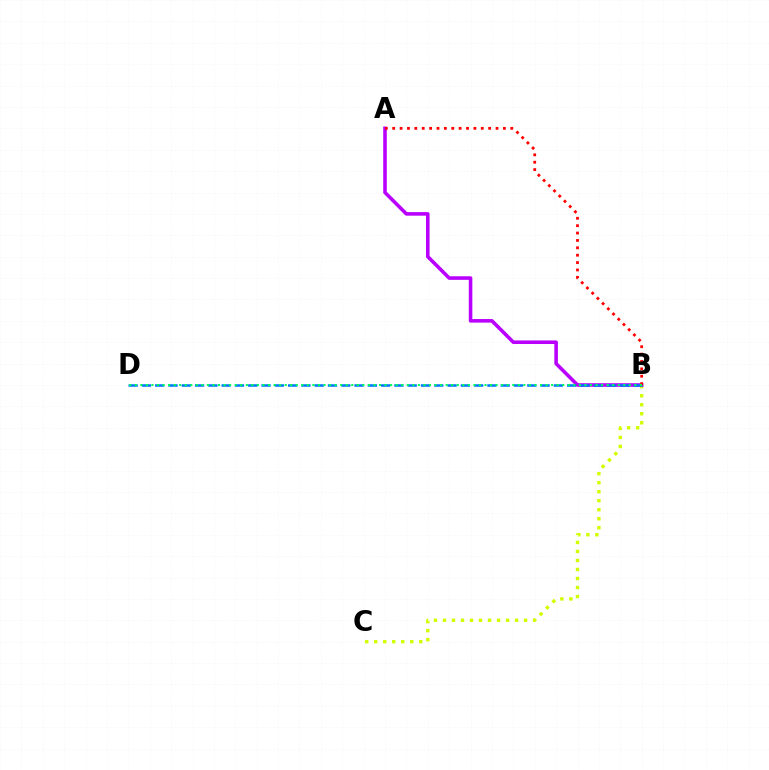{('B', 'C'): [{'color': '#d1ff00', 'line_style': 'dotted', 'thickness': 2.45}], ('A', 'B'): [{'color': '#b900ff', 'line_style': 'solid', 'thickness': 2.57}, {'color': '#ff0000', 'line_style': 'dotted', 'thickness': 2.01}], ('B', 'D'): [{'color': '#0074ff', 'line_style': 'dashed', 'thickness': 1.81}, {'color': '#00ff5c', 'line_style': 'dotted', 'thickness': 1.51}]}